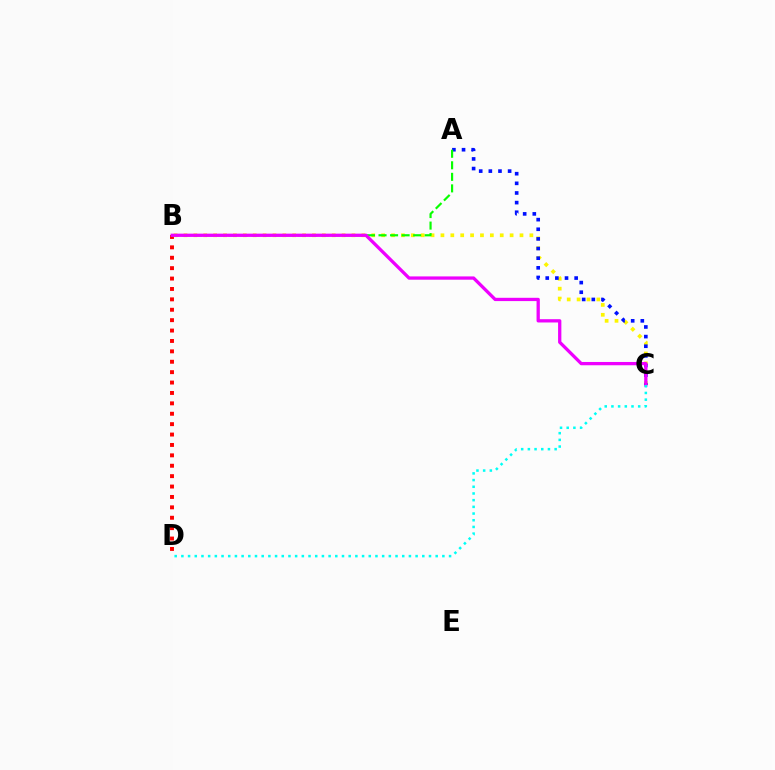{('B', 'D'): [{'color': '#ff0000', 'line_style': 'dotted', 'thickness': 2.83}], ('B', 'C'): [{'color': '#fcf500', 'line_style': 'dotted', 'thickness': 2.69}, {'color': '#ee00ff', 'line_style': 'solid', 'thickness': 2.36}], ('A', 'C'): [{'color': '#0010ff', 'line_style': 'dotted', 'thickness': 2.62}], ('A', 'B'): [{'color': '#08ff00', 'line_style': 'dashed', 'thickness': 1.57}], ('C', 'D'): [{'color': '#00fff6', 'line_style': 'dotted', 'thickness': 1.82}]}